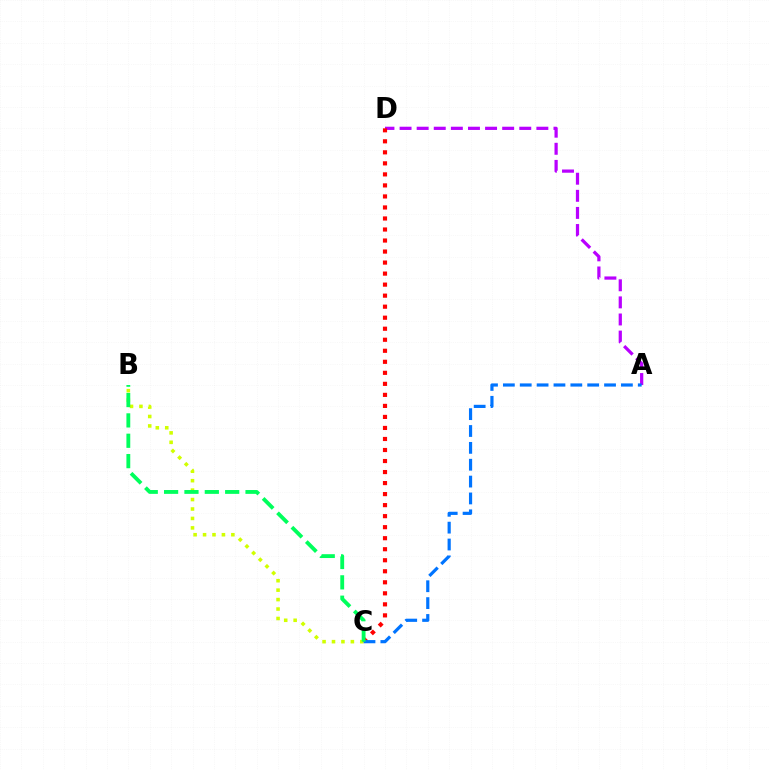{('A', 'D'): [{'color': '#b900ff', 'line_style': 'dashed', 'thickness': 2.32}], ('B', 'C'): [{'color': '#d1ff00', 'line_style': 'dotted', 'thickness': 2.57}, {'color': '#00ff5c', 'line_style': 'dashed', 'thickness': 2.77}], ('C', 'D'): [{'color': '#ff0000', 'line_style': 'dotted', 'thickness': 3.0}], ('A', 'C'): [{'color': '#0074ff', 'line_style': 'dashed', 'thickness': 2.29}]}